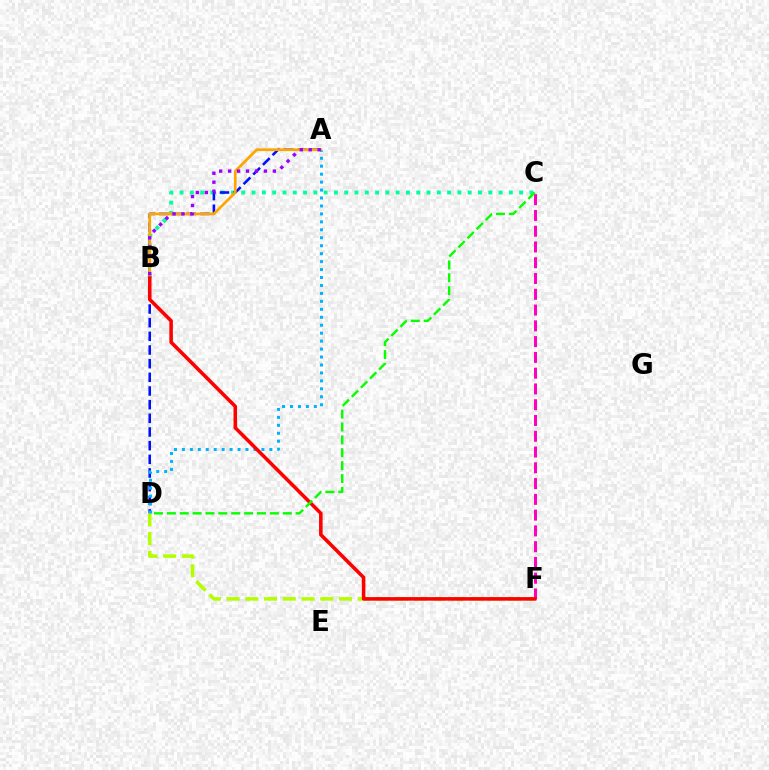{('B', 'C'): [{'color': '#00ff9d', 'line_style': 'dotted', 'thickness': 2.8}], ('C', 'F'): [{'color': '#ff00bd', 'line_style': 'dashed', 'thickness': 2.14}], ('A', 'D'): [{'color': '#0010ff', 'line_style': 'dashed', 'thickness': 1.86}, {'color': '#00b5ff', 'line_style': 'dotted', 'thickness': 2.16}], ('D', 'F'): [{'color': '#b3ff00', 'line_style': 'dashed', 'thickness': 2.54}], ('A', 'B'): [{'color': '#ffa500', 'line_style': 'solid', 'thickness': 1.95}, {'color': '#9b00ff', 'line_style': 'dotted', 'thickness': 2.43}], ('B', 'F'): [{'color': '#ff0000', 'line_style': 'solid', 'thickness': 2.56}], ('C', 'D'): [{'color': '#08ff00', 'line_style': 'dashed', 'thickness': 1.75}]}